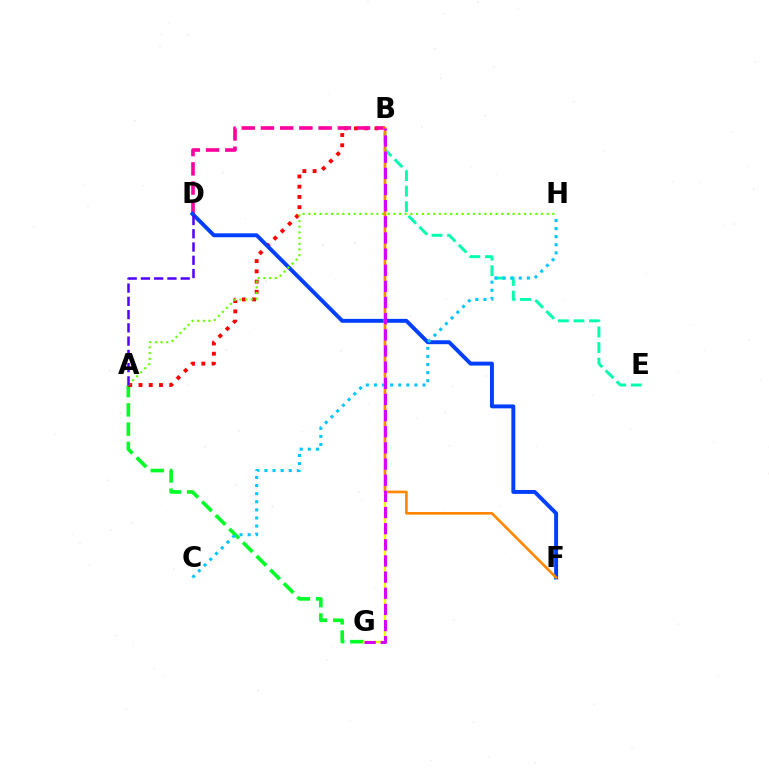{('A', 'G'): [{'color': '#00ff27', 'line_style': 'dashed', 'thickness': 2.62}], ('A', 'B'): [{'color': '#ff0000', 'line_style': 'dotted', 'thickness': 2.78}], ('B', 'D'): [{'color': '#ff00a0', 'line_style': 'dashed', 'thickness': 2.61}], ('D', 'F'): [{'color': '#003fff', 'line_style': 'solid', 'thickness': 2.82}], ('B', 'E'): [{'color': '#00ffaf', 'line_style': 'dashed', 'thickness': 2.11}], ('B', 'G'): [{'color': '#eeff00', 'line_style': 'solid', 'thickness': 1.71}, {'color': '#d600ff', 'line_style': 'dashed', 'thickness': 2.19}], ('A', 'H'): [{'color': '#66ff00', 'line_style': 'dotted', 'thickness': 1.54}], ('C', 'H'): [{'color': '#00c7ff', 'line_style': 'dotted', 'thickness': 2.2}], ('B', 'F'): [{'color': '#ff8800', 'line_style': 'solid', 'thickness': 1.92}], ('A', 'D'): [{'color': '#4f00ff', 'line_style': 'dashed', 'thickness': 1.8}]}